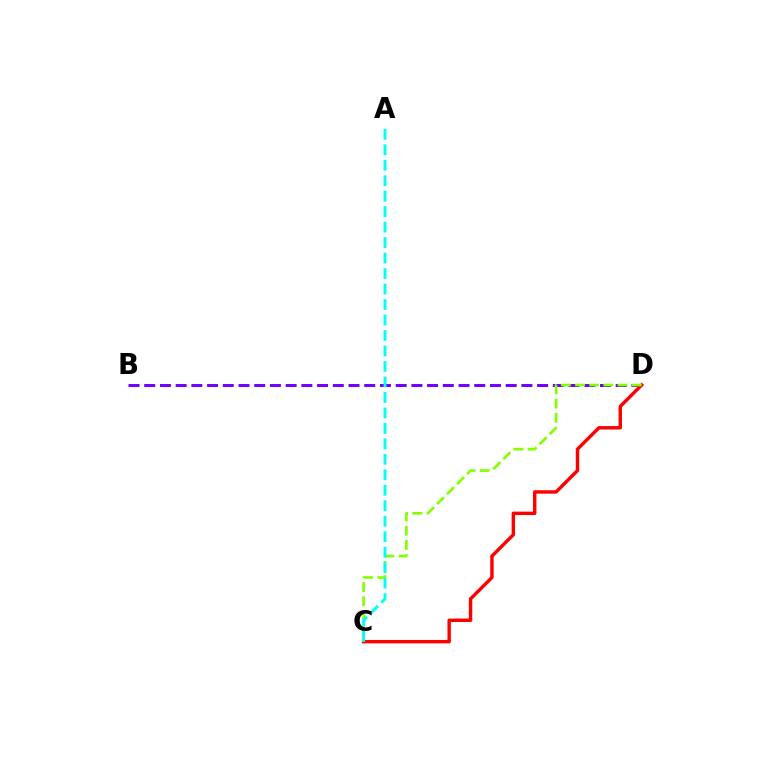{('B', 'D'): [{'color': '#7200ff', 'line_style': 'dashed', 'thickness': 2.14}], ('C', 'D'): [{'color': '#ff0000', 'line_style': 'solid', 'thickness': 2.46}, {'color': '#84ff00', 'line_style': 'dashed', 'thickness': 1.92}], ('A', 'C'): [{'color': '#00fff6', 'line_style': 'dashed', 'thickness': 2.1}]}